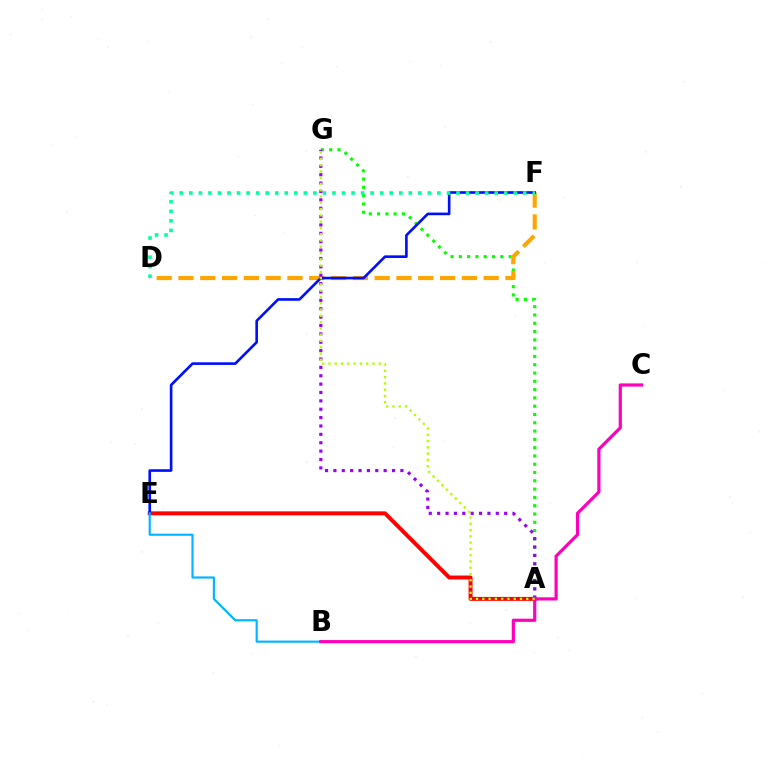{('A', 'E'): [{'color': '#ff0000', 'line_style': 'solid', 'thickness': 2.84}], ('A', 'G'): [{'color': '#08ff00', 'line_style': 'dotted', 'thickness': 2.25}, {'color': '#9b00ff', 'line_style': 'dotted', 'thickness': 2.28}, {'color': '#b3ff00', 'line_style': 'dotted', 'thickness': 1.71}], ('D', 'F'): [{'color': '#ffa500', 'line_style': 'dashed', 'thickness': 2.96}, {'color': '#00ff9d', 'line_style': 'dotted', 'thickness': 2.59}], ('E', 'F'): [{'color': '#0010ff', 'line_style': 'solid', 'thickness': 1.9}], ('B', 'E'): [{'color': '#00b5ff', 'line_style': 'solid', 'thickness': 1.55}], ('B', 'C'): [{'color': '#ff00bd', 'line_style': 'solid', 'thickness': 2.3}]}